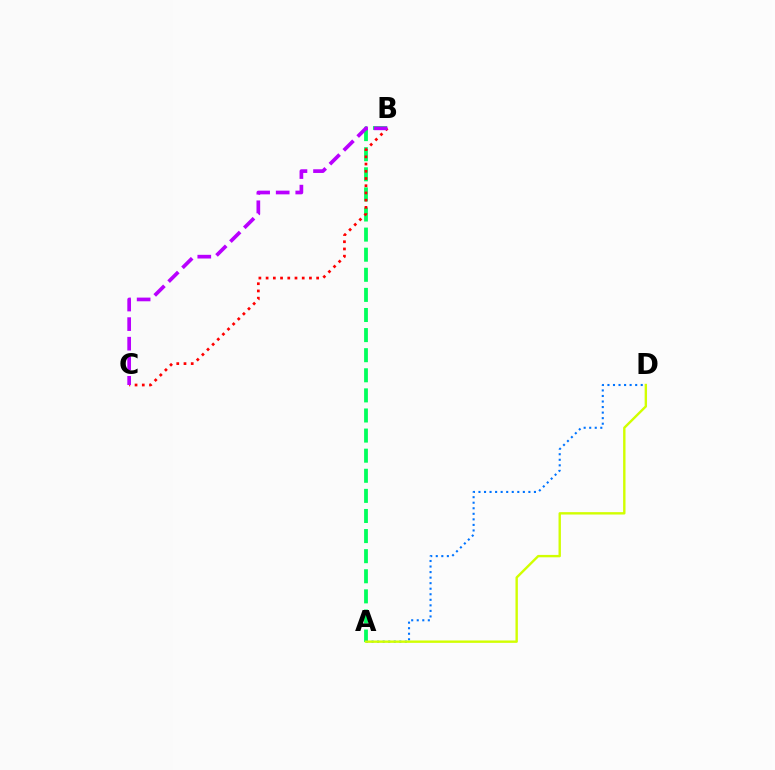{('A', 'B'): [{'color': '#00ff5c', 'line_style': 'dashed', 'thickness': 2.73}], ('A', 'D'): [{'color': '#0074ff', 'line_style': 'dotted', 'thickness': 1.51}, {'color': '#d1ff00', 'line_style': 'solid', 'thickness': 1.72}], ('B', 'C'): [{'color': '#ff0000', 'line_style': 'dotted', 'thickness': 1.96}, {'color': '#b900ff', 'line_style': 'dashed', 'thickness': 2.66}]}